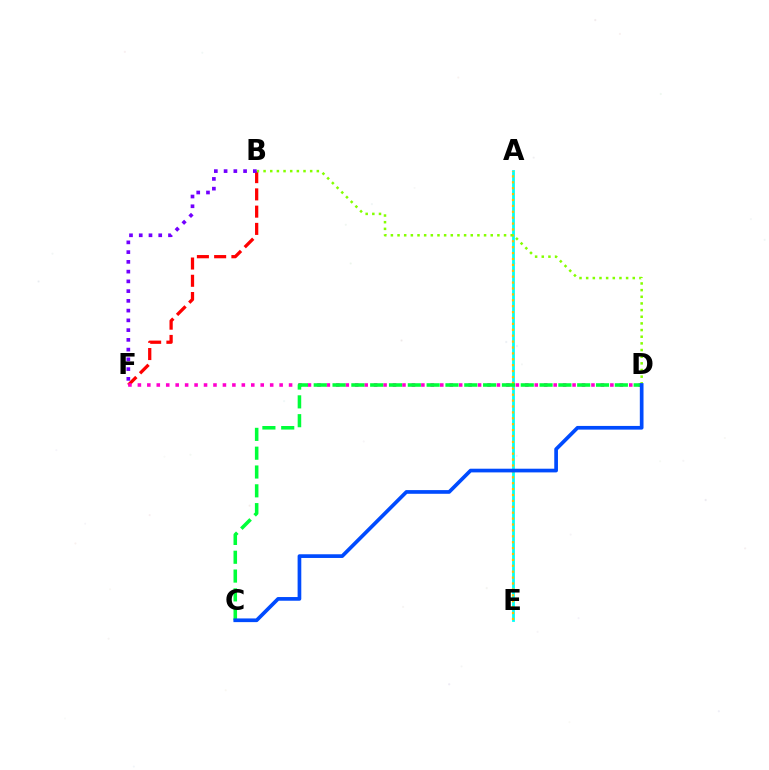{('B', 'F'): [{'color': '#ff0000', 'line_style': 'dashed', 'thickness': 2.34}, {'color': '#7200ff', 'line_style': 'dotted', 'thickness': 2.65}], ('A', 'E'): [{'color': '#00fff6', 'line_style': 'solid', 'thickness': 2.0}, {'color': '#ffbd00', 'line_style': 'dotted', 'thickness': 1.6}], ('D', 'F'): [{'color': '#ff00cf', 'line_style': 'dotted', 'thickness': 2.57}], ('C', 'D'): [{'color': '#00ff39', 'line_style': 'dashed', 'thickness': 2.56}, {'color': '#004bff', 'line_style': 'solid', 'thickness': 2.66}], ('B', 'D'): [{'color': '#84ff00', 'line_style': 'dotted', 'thickness': 1.81}]}